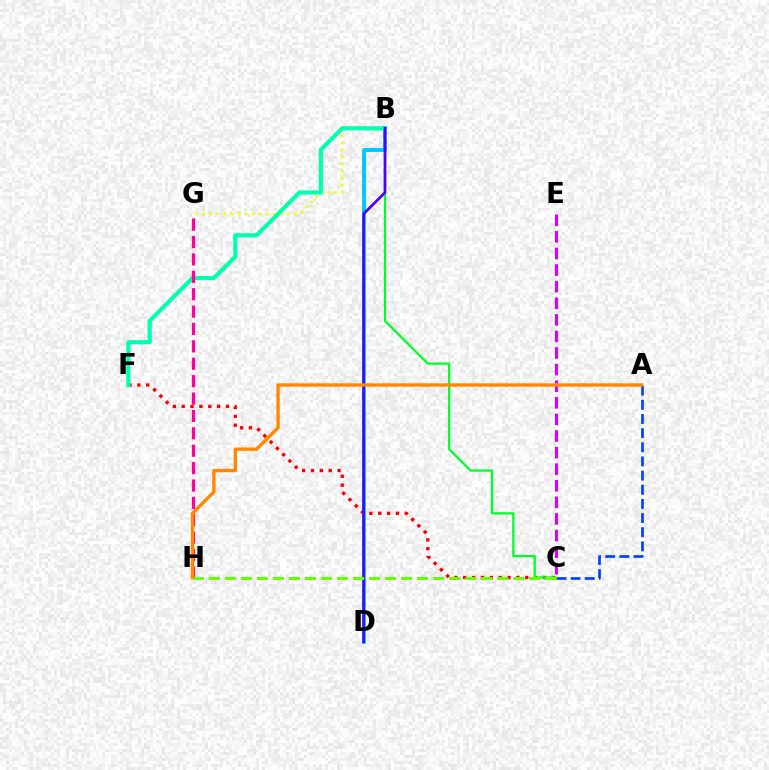{('B', 'G'): [{'color': '#eeff00', 'line_style': 'dotted', 'thickness': 1.91}], ('B', 'D'): [{'color': '#00c7ff', 'line_style': 'solid', 'thickness': 2.81}, {'color': '#4f00ff', 'line_style': 'solid', 'thickness': 1.96}], ('C', 'F'): [{'color': '#ff0000', 'line_style': 'dotted', 'thickness': 2.41}], ('A', 'C'): [{'color': '#003fff', 'line_style': 'dashed', 'thickness': 1.92}], ('B', 'C'): [{'color': '#00ff27', 'line_style': 'solid', 'thickness': 1.62}], ('B', 'F'): [{'color': '#00ffaf', 'line_style': 'solid', 'thickness': 2.98}], ('G', 'H'): [{'color': '#ff00a0', 'line_style': 'dashed', 'thickness': 2.36}], ('C', 'E'): [{'color': '#d600ff', 'line_style': 'dashed', 'thickness': 2.25}], ('A', 'H'): [{'color': '#ff8800', 'line_style': 'solid', 'thickness': 2.42}], ('C', 'H'): [{'color': '#66ff00', 'line_style': 'dashed', 'thickness': 2.18}]}